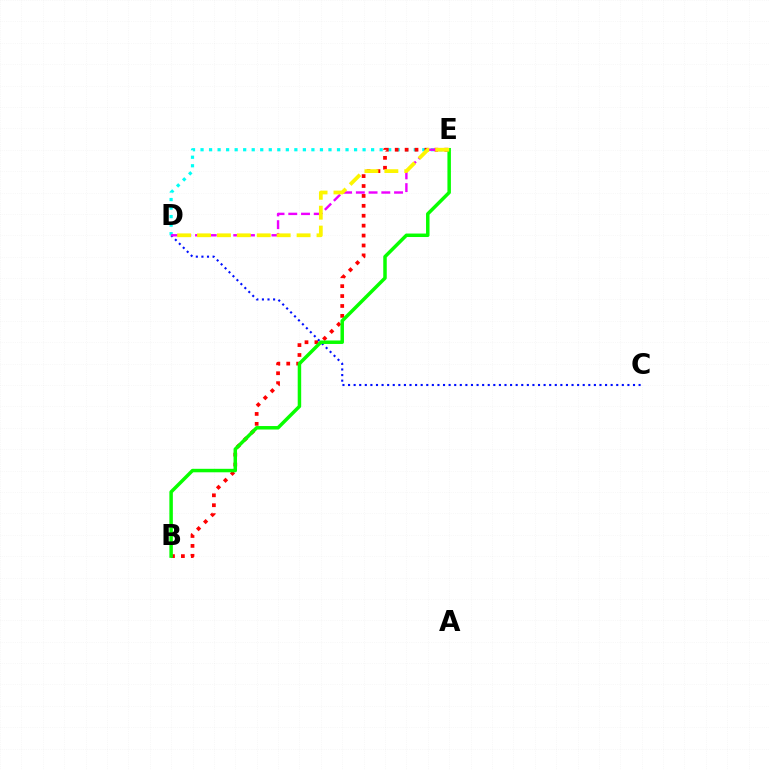{('D', 'E'): [{'color': '#00fff6', 'line_style': 'dotted', 'thickness': 2.32}, {'color': '#ee00ff', 'line_style': 'dashed', 'thickness': 1.73}, {'color': '#fcf500', 'line_style': 'dashed', 'thickness': 2.71}], ('B', 'E'): [{'color': '#ff0000', 'line_style': 'dotted', 'thickness': 2.69}, {'color': '#08ff00', 'line_style': 'solid', 'thickness': 2.51}], ('C', 'D'): [{'color': '#0010ff', 'line_style': 'dotted', 'thickness': 1.52}]}